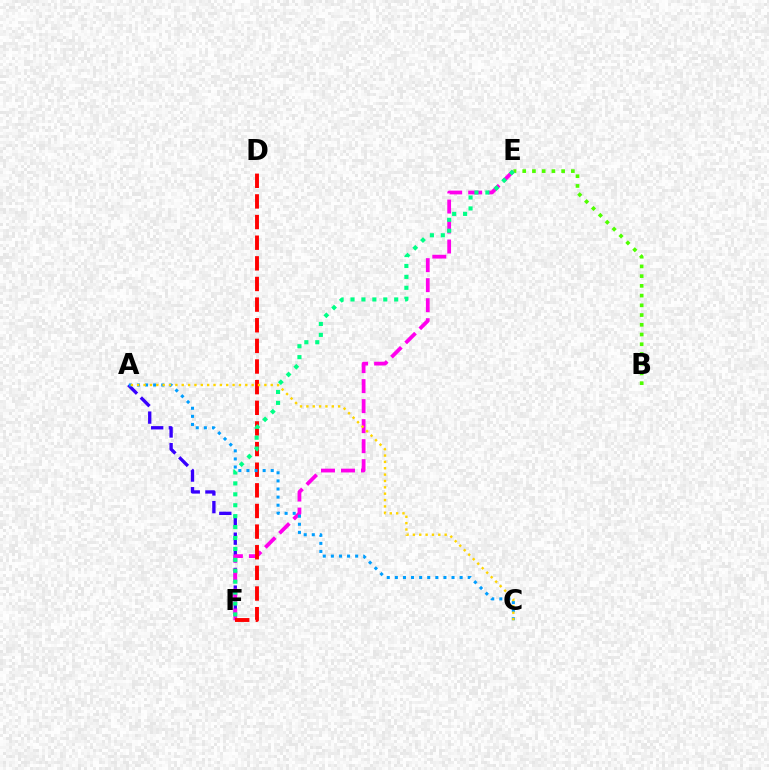{('A', 'F'): [{'color': '#3700ff', 'line_style': 'dashed', 'thickness': 2.4}], ('B', 'E'): [{'color': '#4fff00', 'line_style': 'dotted', 'thickness': 2.64}], ('E', 'F'): [{'color': '#ff00ed', 'line_style': 'dashed', 'thickness': 2.72}, {'color': '#00ff86', 'line_style': 'dotted', 'thickness': 2.97}], ('D', 'F'): [{'color': '#ff0000', 'line_style': 'dashed', 'thickness': 2.8}], ('A', 'C'): [{'color': '#009eff', 'line_style': 'dotted', 'thickness': 2.2}, {'color': '#ffd500', 'line_style': 'dotted', 'thickness': 1.73}]}